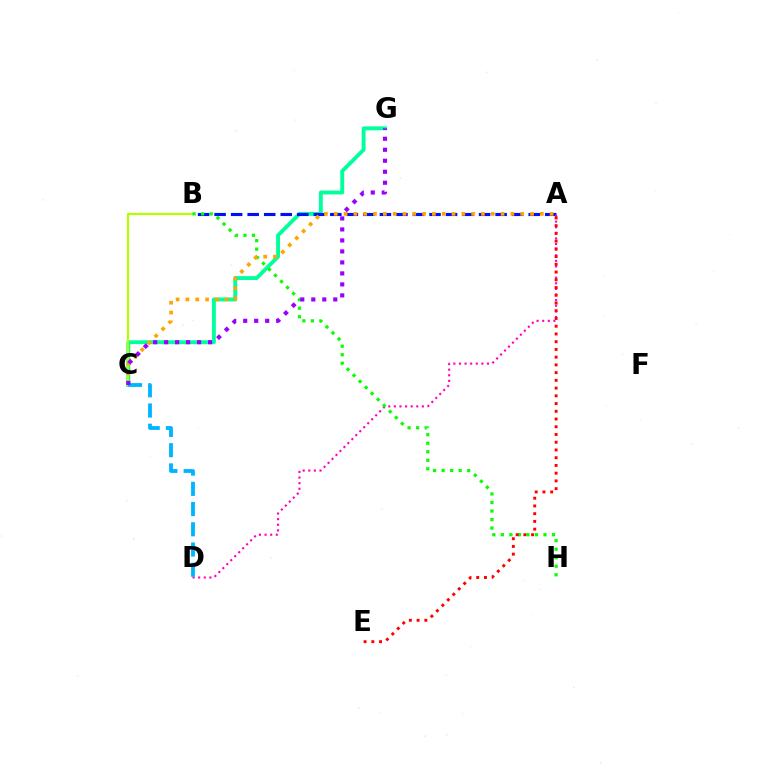{('C', 'G'): [{'color': '#00ff9d', 'line_style': 'solid', 'thickness': 2.8}, {'color': '#9b00ff', 'line_style': 'dotted', 'thickness': 2.99}], ('B', 'C'): [{'color': '#b3ff00', 'line_style': 'solid', 'thickness': 1.56}], ('A', 'B'): [{'color': '#0010ff', 'line_style': 'dashed', 'thickness': 2.25}], ('A', 'D'): [{'color': '#ff00bd', 'line_style': 'dotted', 'thickness': 1.52}], ('B', 'H'): [{'color': '#08ff00', 'line_style': 'dotted', 'thickness': 2.32}], ('A', 'C'): [{'color': '#ffa500', 'line_style': 'dotted', 'thickness': 2.67}], ('A', 'E'): [{'color': '#ff0000', 'line_style': 'dotted', 'thickness': 2.1}], ('C', 'D'): [{'color': '#00b5ff', 'line_style': 'dashed', 'thickness': 2.75}]}